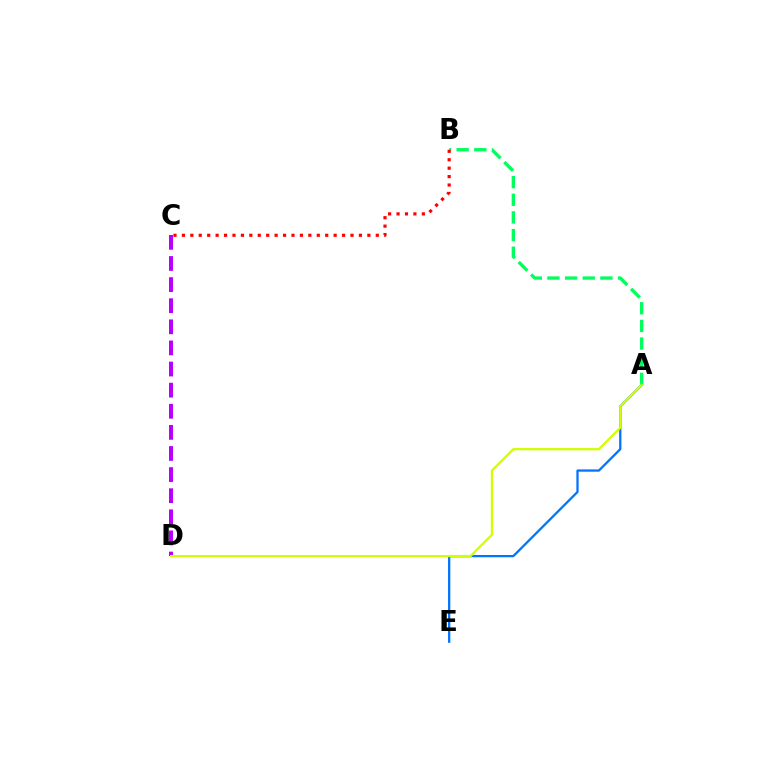{('A', 'E'): [{'color': '#0074ff', 'line_style': 'solid', 'thickness': 1.64}], ('A', 'B'): [{'color': '#00ff5c', 'line_style': 'dashed', 'thickness': 2.4}], ('B', 'C'): [{'color': '#ff0000', 'line_style': 'dotted', 'thickness': 2.29}], ('C', 'D'): [{'color': '#b900ff', 'line_style': 'dashed', 'thickness': 2.87}], ('A', 'D'): [{'color': '#d1ff00', 'line_style': 'solid', 'thickness': 1.62}]}